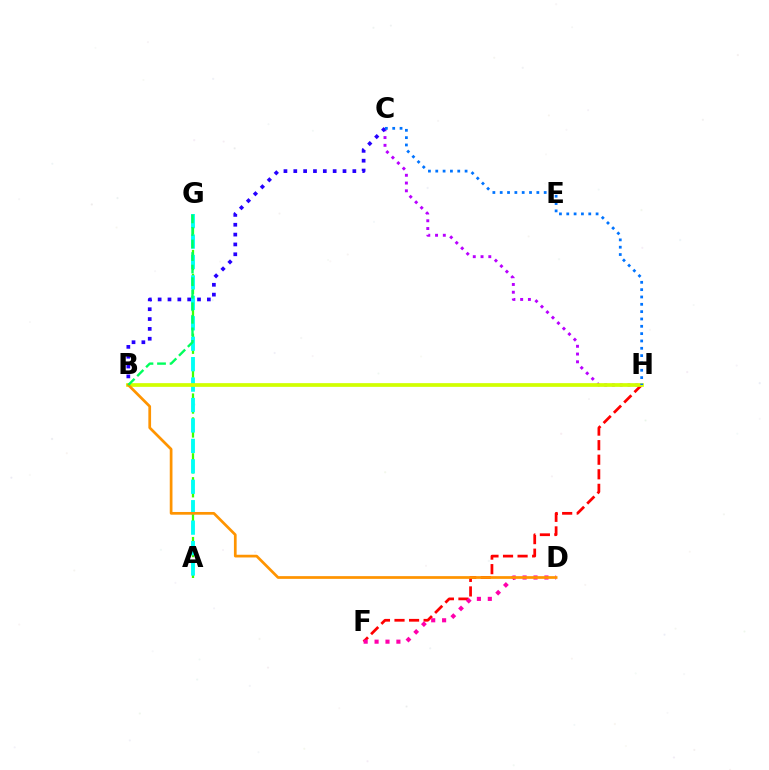{('F', 'H'): [{'color': '#ff0000', 'line_style': 'dashed', 'thickness': 1.98}], ('A', 'G'): [{'color': '#3dff00', 'line_style': 'dashed', 'thickness': 1.62}, {'color': '#00fff6', 'line_style': 'dashed', 'thickness': 2.78}], ('C', 'H'): [{'color': '#b900ff', 'line_style': 'dotted', 'thickness': 2.11}, {'color': '#0074ff', 'line_style': 'dotted', 'thickness': 1.99}], ('B', 'C'): [{'color': '#2500ff', 'line_style': 'dotted', 'thickness': 2.67}], ('B', 'H'): [{'color': '#d1ff00', 'line_style': 'solid', 'thickness': 2.67}], ('D', 'F'): [{'color': '#ff00ac', 'line_style': 'dotted', 'thickness': 2.96}], ('B', 'D'): [{'color': '#ff9400', 'line_style': 'solid', 'thickness': 1.96}], ('B', 'G'): [{'color': '#00ff5c', 'line_style': 'dashed', 'thickness': 1.71}]}